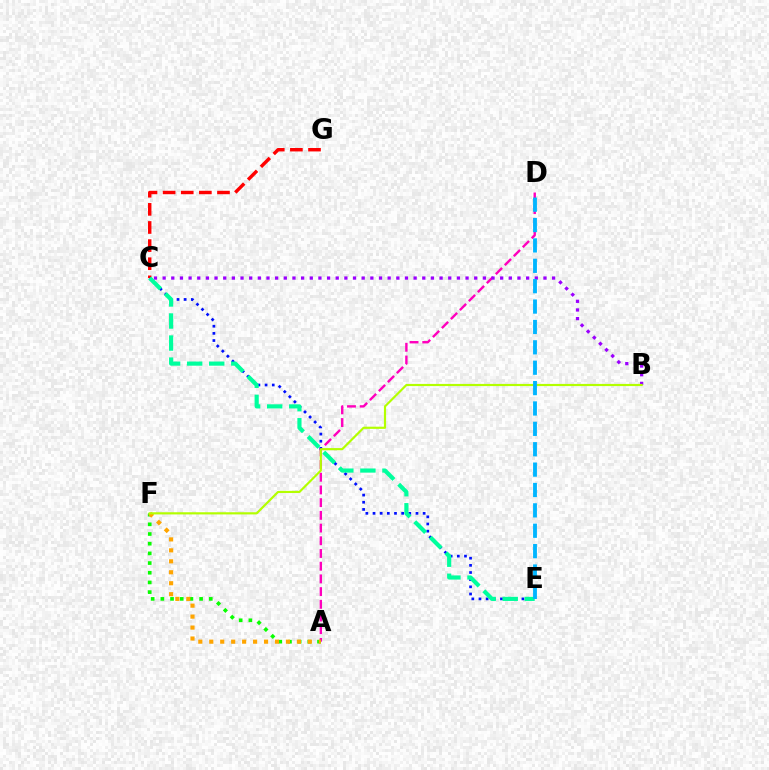{('C', 'G'): [{'color': '#ff0000', 'line_style': 'dashed', 'thickness': 2.46}], ('A', 'D'): [{'color': '#ff00bd', 'line_style': 'dashed', 'thickness': 1.73}], ('C', 'E'): [{'color': '#0010ff', 'line_style': 'dotted', 'thickness': 1.95}, {'color': '#00ff9d', 'line_style': 'dashed', 'thickness': 3.0}], ('B', 'C'): [{'color': '#9b00ff', 'line_style': 'dotted', 'thickness': 2.35}], ('A', 'F'): [{'color': '#08ff00', 'line_style': 'dotted', 'thickness': 2.63}, {'color': '#ffa500', 'line_style': 'dotted', 'thickness': 2.98}], ('B', 'F'): [{'color': '#b3ff00', 'line_style': 'solid', 'thickness': 1.56}], ('D', 'E'): [{'color': '#00b5ff', 'line_style': 'dashed', 'thickness': 2.77}]}